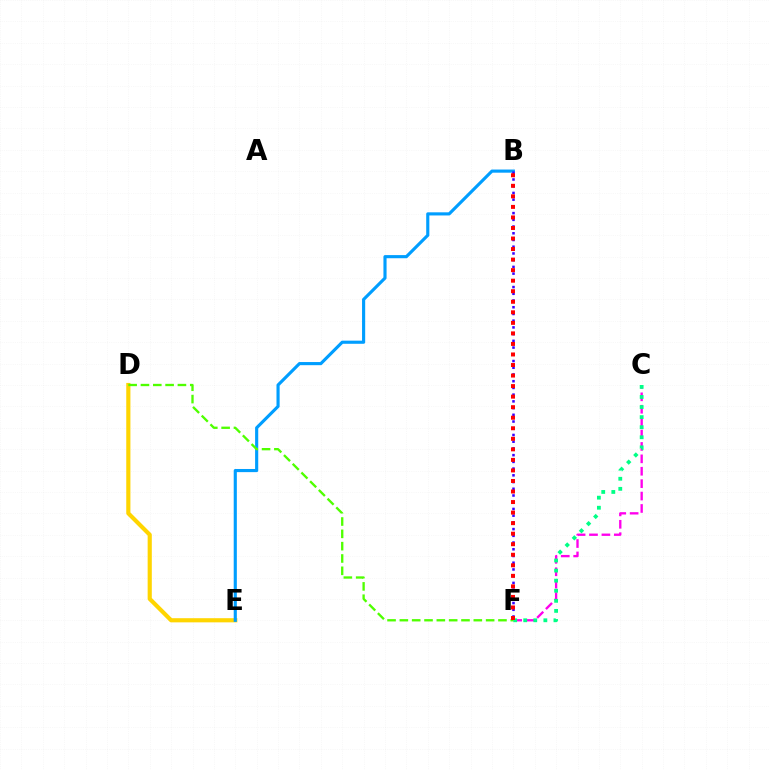{('D', 'E'): [{'color': '#ffd500', 'line_style': 'solid', 'thickness': 2.99}], ('C', 'F'): [{'color': '#ff00ed', 'line_style': 'dashed', 'thickness': 1.69}, {'color': '#00ff86', 'line_style': 'dotted', 'thickness': 2.74}], ('B', 'E'): [{'color': '#009eff', 'line_style': 'solid', 'thickness': 2.26}], ('B', 'F'): [{'color': '#3700ff', 'line_style': 'dotted', 'thickness': 1.83}, {'color': '#ff0000', 'line_style': 'dotted', 'thickness': 2.86}], ('D', 'F'): [{'color': '#4fff00', 'line_style': 'dashed', 'thickness': 1.67}]}